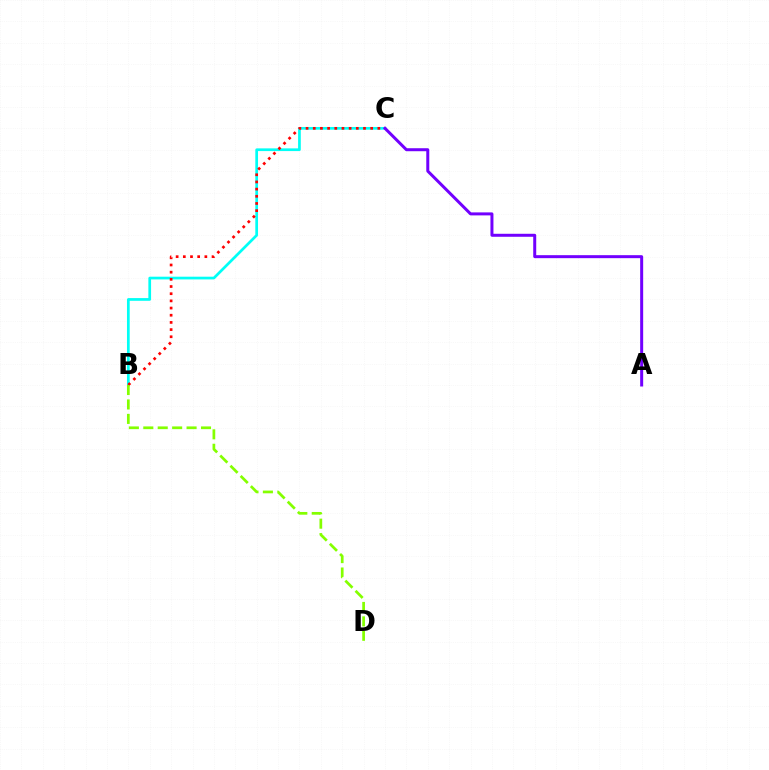{('B', 'C'): [{'color': '#00fff6', 'line_style': 'solid', 'thickness': 1.95}, {'color': '#ff0000', 'line_style': 'dotted', 'thickness': 1.95}], ('B', 'D'): [{'color': '#84ff00', 'line_style': 'dashed', 'thickness': 1.96}], ('A', 'C'): [{'color': '#7200ff', 'line_style': 'solid', 'thickness': 2.16}]}